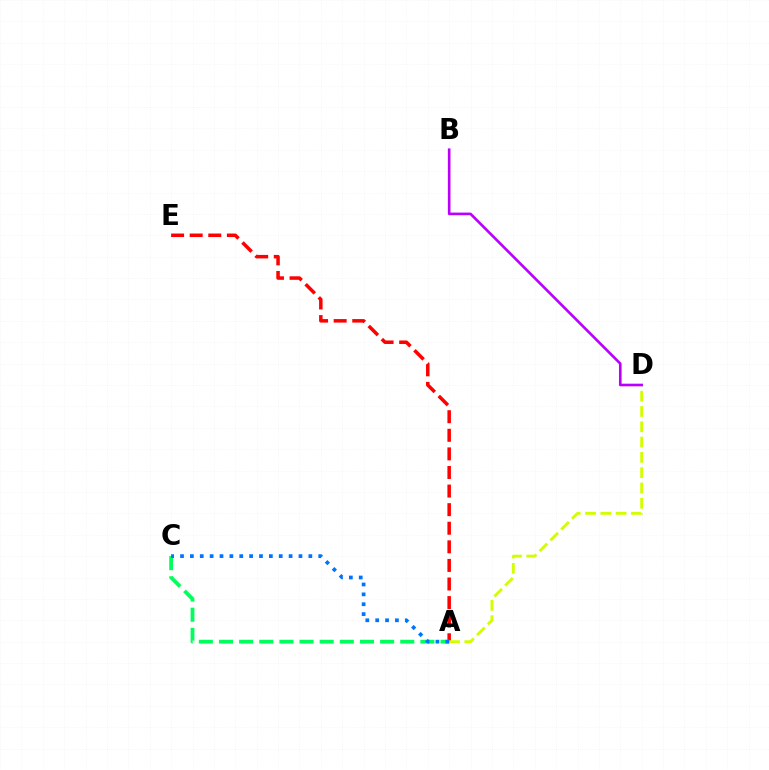{('A', 'E'): [{'color': '#ff0000', 'line_style': 'dashed', 'thickness': 2.53}], ('A', 'D'): [{'color': '#d1ff00', 'line_style': 'dashed', 'thickness': 2.08}], ('A', 'C'): [{'color': '#00ff5c', 'line_style': 'dashed', 'thickness': 2.74}, {'color': '#0074ff', 'line_style': 'dotted', 'thickness': 2.68}], ('B', 'D'): [{'color': '#b900ff', 'line_style': 'solid', 'thickness': 1.89}]}